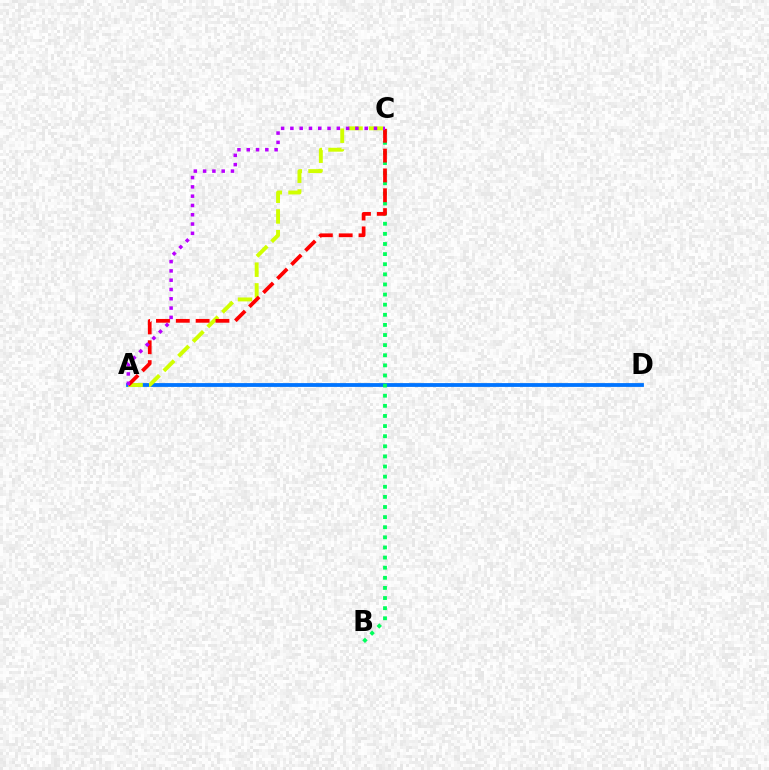{('A', 'D'): [{'color': '#0074ff', 'line_style': 'solid', 'thickness': 2.74}], ('B', 'C'): [{'color': '#00ff5c', 'line_style': 'dotted', 'thickness': 2.75}], ('A', 'C'): [{'color': '#d1ff00', 'line_style': 'dashed', 'thickness': 2.81}, {'color': '#ff0000', 'line_style': 'dashed', 'thickness': 2.69}, {'color': '#b900ff', 'line_style': 'dotted', 'thickness': 2.52}]}